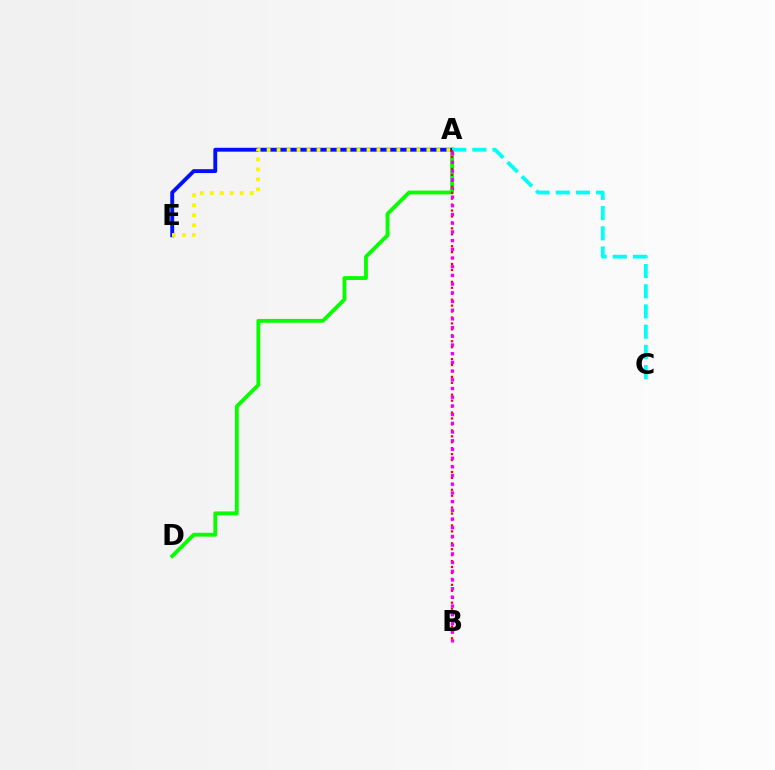{('A', 'D'): [{'color': '#08ff00', 'line_style': 'solid', 'thickness': 2.76}], ('A', 'E'): [{'color': '#0010ff', 'line_style': 'solid', 'thickness': 2.79}, {'color': '#fcf500', 'line_style': 'dotted', 'thickness': 2.71}], ('A', 'C'): [{'color': '#00fff6', 'line_style': 'dashed', 'thickness': 2.74}], ('A', 'B'): [{'color': '#ff0000', 'line_style': 'dotted', 'thickness': 1.61}, {'color': '#ee00ff', 'line_style': 'dotted', 'thickness': 2.36}]}